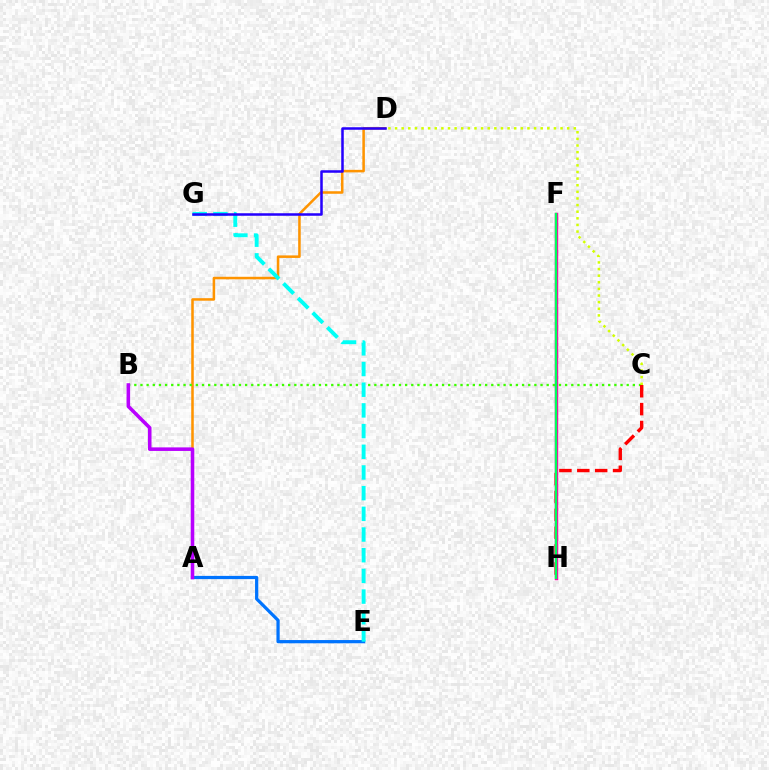{('A', 'D'): [{'color': '#ff9400', 'line_style': 'solid', 'thickness': 1.83}], ('B', 'C'): [{'color': '#3dff00', 'line_style': 'dotted', 'thickness': 1.67}], ('C', 'D'): [{'color': '#d1ff00', 'line_style': 'dotted', 'thickness': 1.8}], ('A', 'E'): [{'color': '#0074ff', 'line_style': 'solid', 'thickness': 2.33}], ('E', 'G'): [{'color': '#00fff6', 'line_style': 'dashed', 'thickness': 2.81}], ('C', 'H'): [{'color': '#ff0000', 'line_style': 'dashed', 'thickness': 2.43}], ('A', 'B'): [{'color': '#b900ff', 'line_style': 'solid', 'thickness': 2.57}], ('F', 'H'): [{'color': '#ff00ac', 'line_style': 'solid', 'thickness': 2.49}, {'color': '#00ff5c', 'line_style': 'solid', 'thickness': 1.67}], ('D', 'G'): [{'color': '#2500ff', 'line_style': 'solid', 'thickness': 1.81}]}